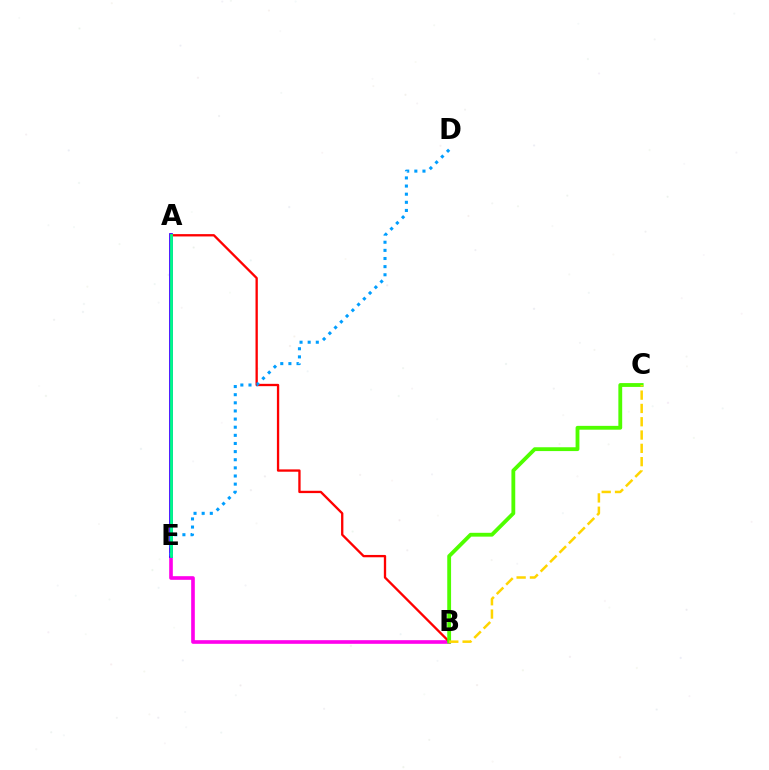{('B', 'E'): [{'color': '#ff00ed', 'line_style': 'solid', 'thickness': 2.62}], ('A', 'E'): [{'color': '#3700ff', 'line_style': 'solid', 'thickness': 2.69}, {'color': '#00ff86', 'line_style': 'solid', 'thickness': 2.0}], ('A', 'B'): [{'color': '#ff0000', 'line_style': 'solid', 'thickness': 1.67}], ('B', 'C'): [{'color': '#4fff00', 'line_style': 'solid', 'thickness': 2.75}, {'color': '#ffd500', 'line_style': 'dashed', 'thickness': 1.81}], ('D', 'E'): [{'color': '#009eff', 'line_style': 'dotted', 'thickness': 2.21}]}